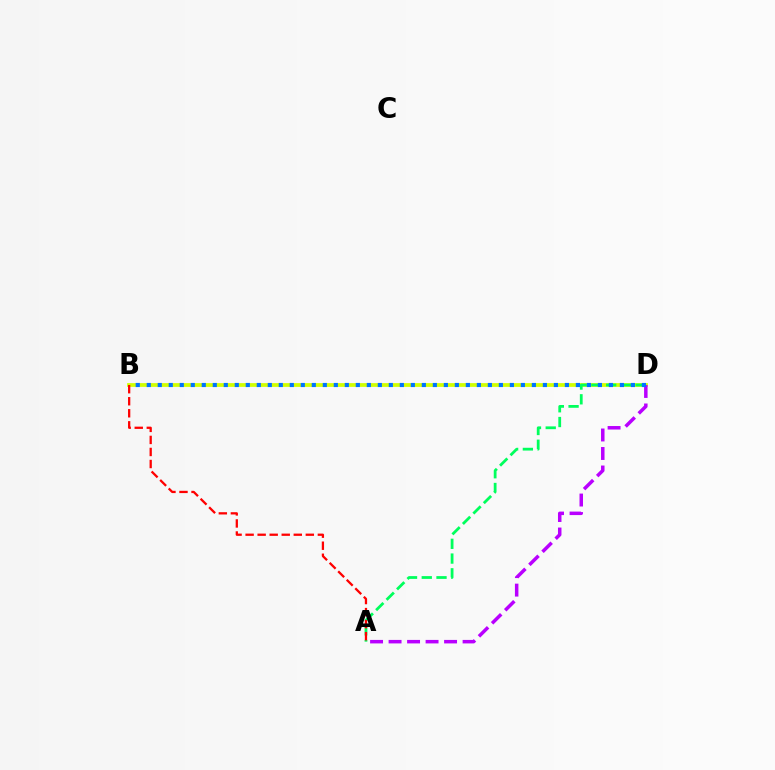{('B', 'D'): [{'color': '#d1ff00', 'line_style': 'solid', 'thickness': 2.71}, {'color': '#0074ff', 'line_style': 'dotted', 'thickness': 2.99}], ('A', 'D'): [{'color': '#00ff5c', 'line_style': 'dashed', 'thickness': 2.0}, {'color': '#b900ff', 'line_style': 'dashed', 'thickness': 2.51}], ('A', 'B'): [{'color': '#ff0000', 'line_style': 'dashed', 'thickness': 1.64}]}